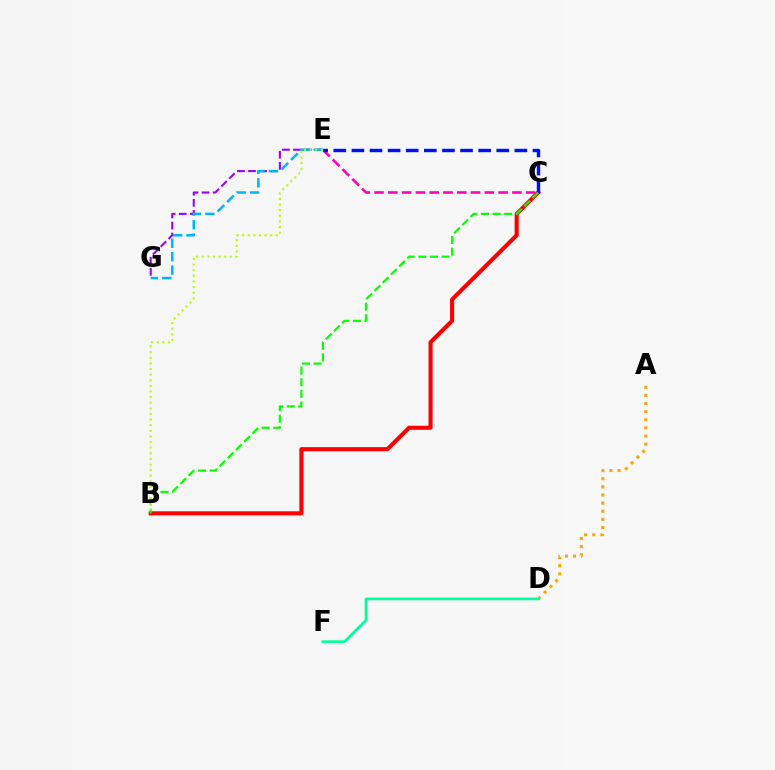{('A', 'D'): [{'color': '#ffa500', 'line_style': 'dotted', 'thickness': 2.21}], ('E', 'G'): [{'color': '#9b00ff', 'line_style': 'dashed', 'thickness': 1.5}, {'color': '#00b5ff', 'line_style': 'dashed', 'thickness': 1.82}], ('C', 'E'): [{'color': '#ff00bd', 'line_style': 'dashed', 'thickness': 1.87}, {'color': '#0010ff', 'line_style': 'dashed', 'thickness': 2.46}], ('B', 'C'): [{'color': '#ff0000', 'line_style': 'solid', 'thickness': 2.94}, {'color': '#08ff00', 'line_style': 'dashed', 'thickness': 1.58}], ('D', 'F'): [{'color': '#00ff9d', 'line_style': 'solid', 'thickness': 1.92}], ('B', 'E'): [{'color': '#b3ff00', 'line_style': 'dotted', 'thickness': 1.53}]}